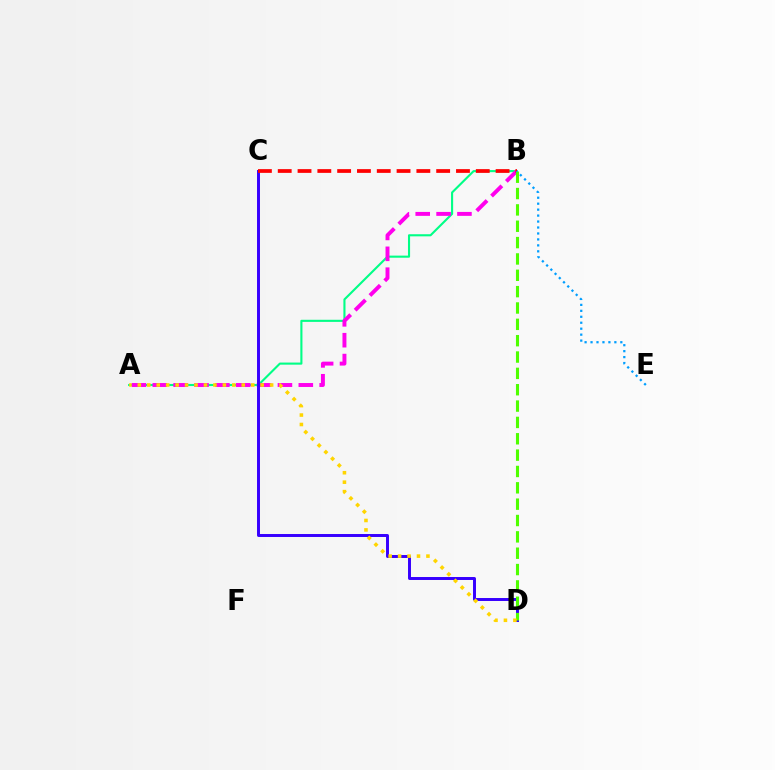{('A', 'B'): [{'color': '#00ff86', 'line_style': 'solid', 'thickness': 1.52}, {'color': '#ff00ed', 'line_style': 'dashed', 'thickness': 2.83}], ('C', 'D'): [{'color': '#3700ff', 'line_style': 'solid', 'thickness': 2.13}], ('B', 'C'): [{'color': '#ff0000', 'line_style': 'dashed', 'thickness': 2.69}], ('B', 'D'): [{'color': '#4fff00', 'line_style': 'dashed', 'thickness': 2.22}], ('A', 'D'): [{'color': '#ffd500', 'line_style': 'dotted', 'thickness': 2.57}], ('B', 'E'): [{'color': '#009eff', 'line_style': 'dotted', 'thickness': 1.62}]}